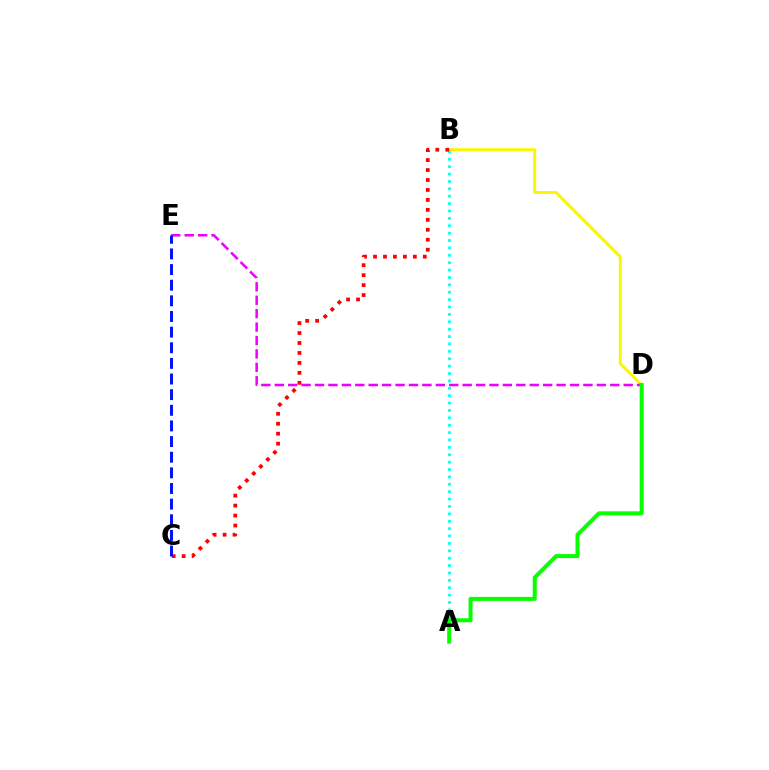{('A', 'B'): [{'color': '#00fff6', 'line_style': 'dotted', 'thickness': 2.01}], ('B', 'D'): [{'color': '#fcf500', 'line_style': 'solid', 'thickness': 2.14}], ('B', 'C'): [{'color': '#ff0000', 'line_style': 'dotted', 'thickness': 2.71}], ('D', 'E'): [{'color': '#ee00ff', 'line_style': 'dashed', 'thickness': 1.82}], ('A', 'D'): [{'color': '#08ff00', 'line_style': 'solid', 'thickness': 2.88}], ('C', 'E'): [{'color': '#0010ff', 'line_style': 'dashed', 'thickness': 2.12}]}